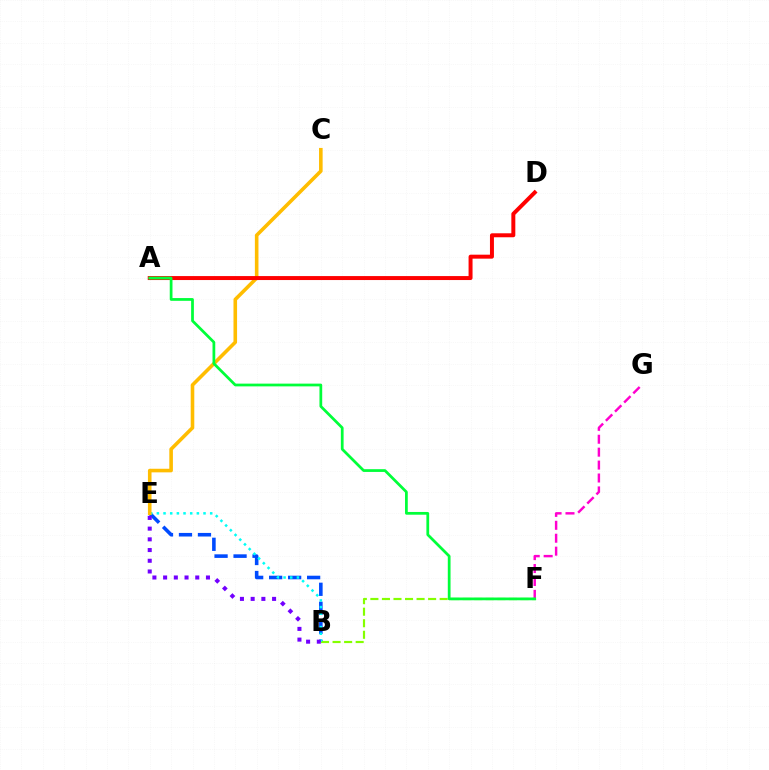{('B', 'E'): [{'color': '#004bff', 'line_style': 'dashed', 'thickness': 2.58}, {'color': '#00fff6', 'line_style': 'dotted', 'thickness': 1.81}, {'color': '#7200ff', 'line_style': 'dotted', 'thickness': 2.91}], ('B', 'F'): [{'color': '#84ff00', 'line_style': 'dashed', 'thickness': 1.57}], ('F', 'G'): [{'color': '#ff00cf', 'line_style': 'dashed', 'thickness': 1.76}], ('C', 'E'): [{'color': '#ffbd00', 'line_style': 'solid', 'thickness': 2.58}], ('A', 'D'): [{'color': '#ff0000', 'line_style': 'solid', 'thickness': 2.86}], ('A', 'F'): [{'color': '#00ff39', 'line_style': 'solid', 'thickness': 1.98}]}